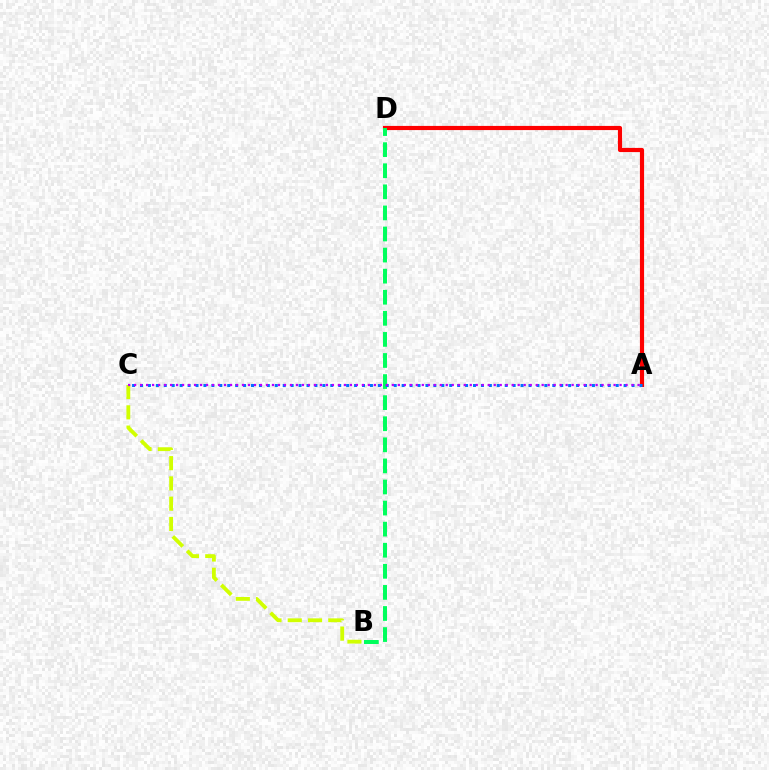{('A', 'D'): [{'color': '#ff0000', 'line_style': 'solid', 'thickness': 2.99}], ('B', 'D'): [{'color': '#00ff5c', 'line_style': 'dashed', 'thickness': 2.86}], ('A', 'C'): [{'color': '#0074ff', 'line_style': 'dotted', 'thickness': 2.15}, {'color': '#b900ff', 'line_style': 'dotted', 'thickness': 1.63}], ('B', 'C'): [{'color': '#d1ff00', 'line_style': 'dashed', 'thickness': 2.75}]}